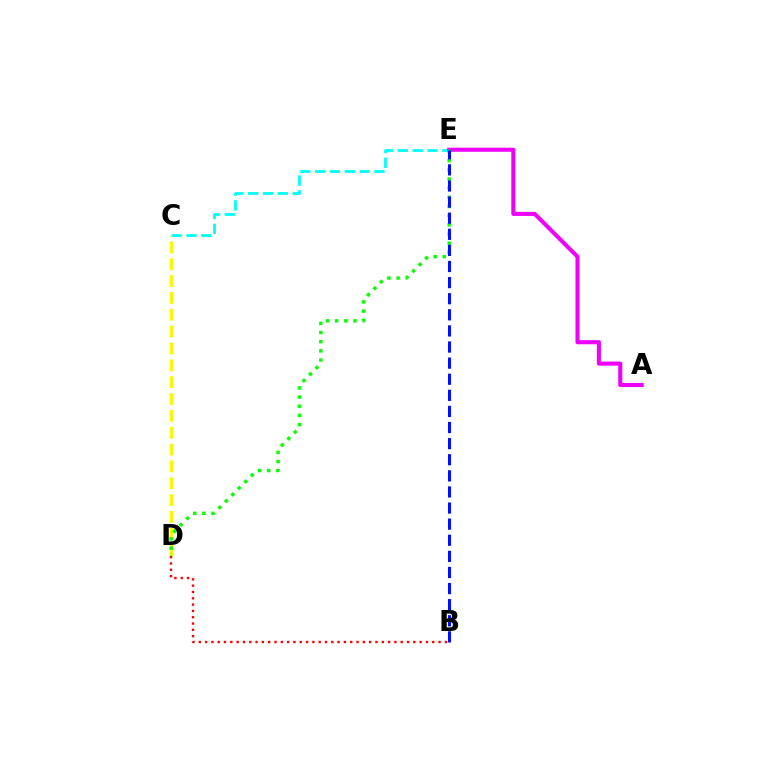{('C', 'D'): [{'color': '#fcf500', 'line_style': 'dashed', 'thickness': 2.29}], ('C', 'E'): [{'color': '#00fff6', 'line_style': 'dashed', 'thickness': 2.01}], ('B', 'D'): [{'color': '#ff0000', 'line_style': 'dotted', 'thickness': 1.71}], ('A', 'E'): [{'color': '#ee00ff', 'line_style': 'solid', 'thickness': 2.93}], ('D', 'E'): [{'color': '#08ff00', 'line_style': 'dotted', 'thickness': 2.49}], ('B', 'E'): [{'color': '#0010ff', 'line_style': 'dashed', 'thickness': 2.19}]}